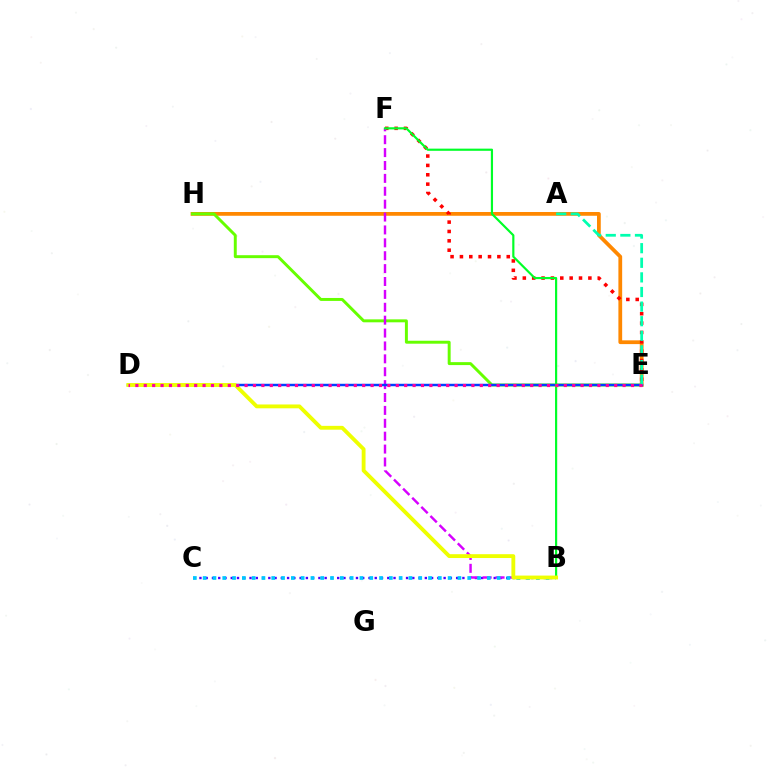{('B', 'C'): [{'color': '#4f00ff', 'line_style': 'dotted', 'thickness': 1.7}, {'color': '#00c7ff', 'line_style': 'dotted', 'thickness': 2.66}], ('E', 'H'): [{'color': '#ff8800', 'line_style': 'solid', 'thickness': 2.71}, {'color': '#66ff00', 'line_style': 'solid', 'thickness': 2.12}], ('E', 'F'): [{'color': '#ff0000', 'line_style': 'dotted', 'thickness': 2.54}], ('B', 'F'): [{'color': '#d600ff', 'line_style': 'dashed', 'thickness': 1.75}, {'color': '#00ff27', 'line_style': 'solid', 'thickness': 1.56}], ('D', 'E'): [{'color': '#003fff', 'line_style': 'solid', 'thickness': 1.76}, {'color': '#ff00a0', 'line_style': 'dotted', 'thickness': 2.28}], ('A', 'E'): [{'color': '#00ffaf', 'line_style': 'dashed', 'thickness': 1.98}], ('B', 'D'): [{'color': '#eeff00', 'line_style': 'solid', 'thickness': 2.77}]}